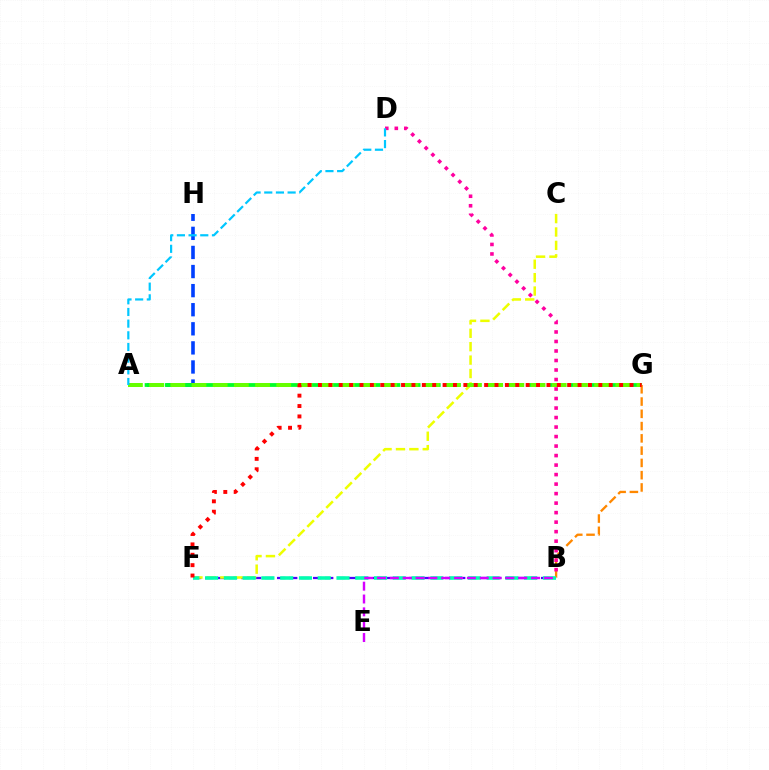{('A', 'H'): [{'color': '#003fff', 'line_style': 'dashed', 'thickness': 2.59}], ('A', 'G'): [{'color': '#00ff27', 'line_style': 'dashed', 'thickness': 2.74}, {'color': '#66ff00', 'line_style': 'dashed', 'thickness': 2.88}], ('B', 'F'): [{'color': '#4f00ff', 'line_style': 'dashed', 'thickness': 1.63}, {'color': '#00ffaf', 'line_style': 'dashed', 'thickness': 2.55}], ('C', 'F'): [{'color': '#eeff00', 'line_style': 'dashed', 'thickness': 1.82}], ('B', 'G'): [{'color': '#ff8800', 'line_style': 'dashed', 'thickness': 1.67}], ('B', 'E'): [{'color': '#d600ff', 'line_style': 'dashed', 'thickness': 1.74}], ('F', 'G'): [{'color': '#ff0000', 'line_style': 'dotted', 'thickness': 2.82}], ('B', 'D'): [{'color': '#ff00a0', 'line_style': 'dotted', 'thickness': 2.58}], ('A', 'D'): [{'color': '#00c7ff', 'line_style': 'dashed', 'thickness': 1.59}]}